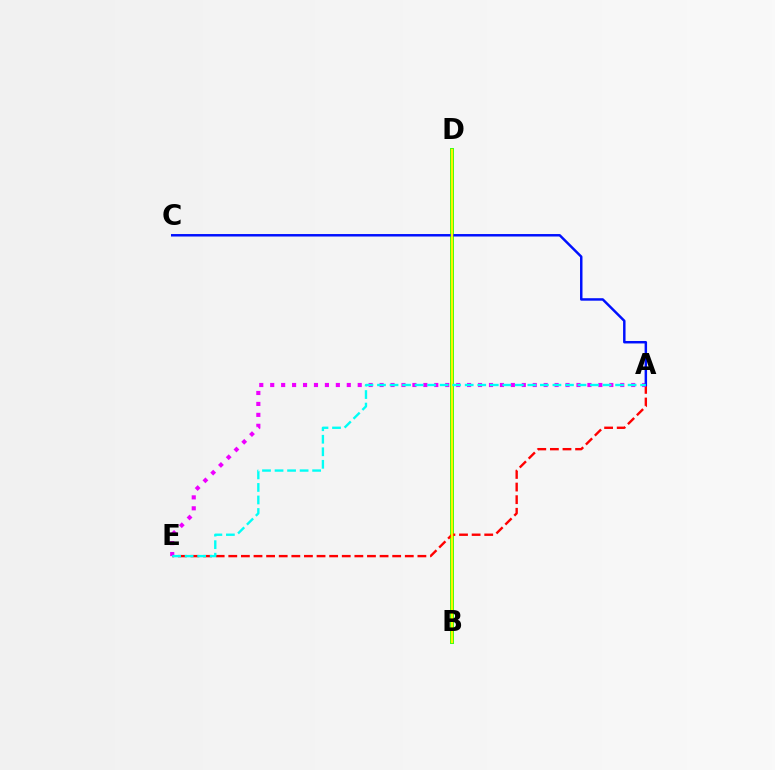{('B', 'D'): [{'color': '#08ff00', 'line_style': 'solid', 'thickness': 2.74}, {'color': '#fcf500', 'line_style': 'solid', 'thickness': 1.75}], ('A', 'E'): [{'color': '#ff0000', 'line_style': 'dashed', 'thickness': 1.71}, {'color': '#ee00ff', 'line_style': 'dotted', 'thickness': 2.97}, {'color': '#00fff6', 'line_style': 'dashed', 'thickness': 1.7}], ('A', 'C'): [{'color': '#0010ff', 'line_style': 'solid', 'thickness': 1.78}]}